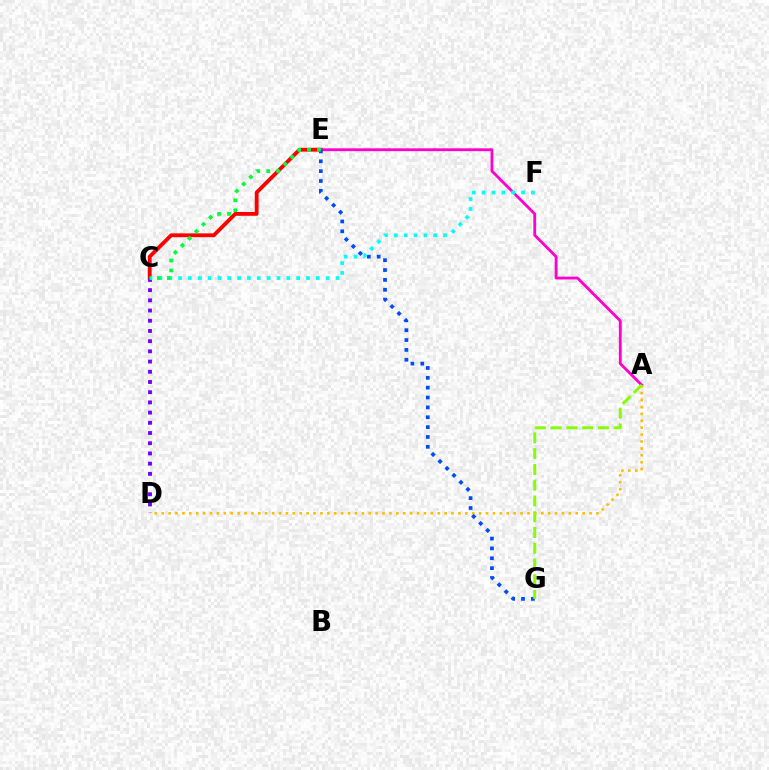{('C', 'E'): [{'color': '#ff0000', 'line_style': 'solid', 'thickness': 2.76}, {'color': '#00ff39', 'line_style': 'dotted', 'thickness': 2.7}], ('A', 'E'): [{'color': '#ff00cf', 'line_style': 'solid', 'thickness': 2.03}], ('C', 'D'): [{'color': '#7200ff', 'line_style': 'dotted', 'thickness': 2.77}], ('A', 'D'): [{'color': '#ffbd00', 'line_style': 'dotted', 'thickness': 1.87}], ('E', 'G'): [{'color': '#004bff', 'line_style': 'dotted', 'thickness': 2.68}], ('C', 'F'): [{'color': '#00fff6', 'line_style': 'dotted', 'thickness': 2.67}], ('A', 'G'): [{'color': '#84ff00', 'line_style': 'dashed', 'thickness': 2.14}]}